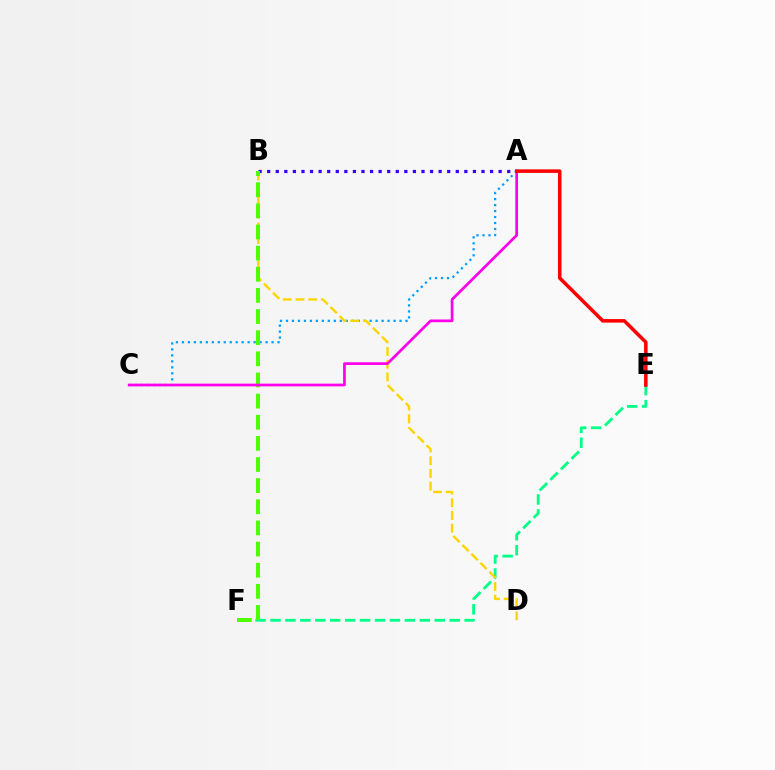{('A', 'C'): [{'color': '#009eff', 'line_style': 'dotted', 'thickness': 1.62}, {'color': '#ff00ed', 'line_style': 'solid', 'thickness': 1.96}], ('E', 'F'): [{'color': '#00ff86', 'line_style': 'dashed', 'thickness': 2.03}], ('A', 'B'): [{'color': '#3700ff', 'line_style': 'dotted', 'thickness': 2.33}], ('B', 'D'): [{'color': '#ffd500', 'line_style': 'dashed', 'thickness': 1.73}], ('B', 'F'): [{'color': '#4fff00', 'line_style': 'dashed', 'thickness': 2.87}], ('A', 'E'): [{'color': '#ff0000', 'line_style': 'solid', 'thickness': 2.54}]}